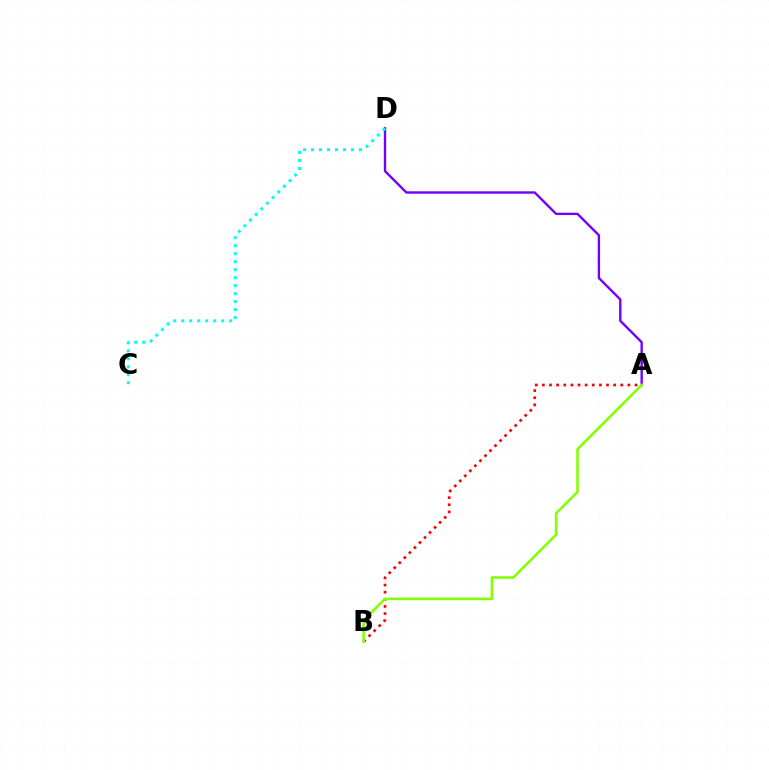{('A', 'B'): [{'color': '#ff0000', 'line_style': 'dotted', 'thickness': 1.94}, {'color': '#84ff00', 'line_style': 'solid', 'thickness': 1.86}], ('A', 'D'): [{'color': '#7200ff', 'line_style': 'solid', 'thickness': 1.71}], ('C', 'D'): [{'color': '#00fff6', 'line_style': 'dotted', 'thickness': 2.17}]}